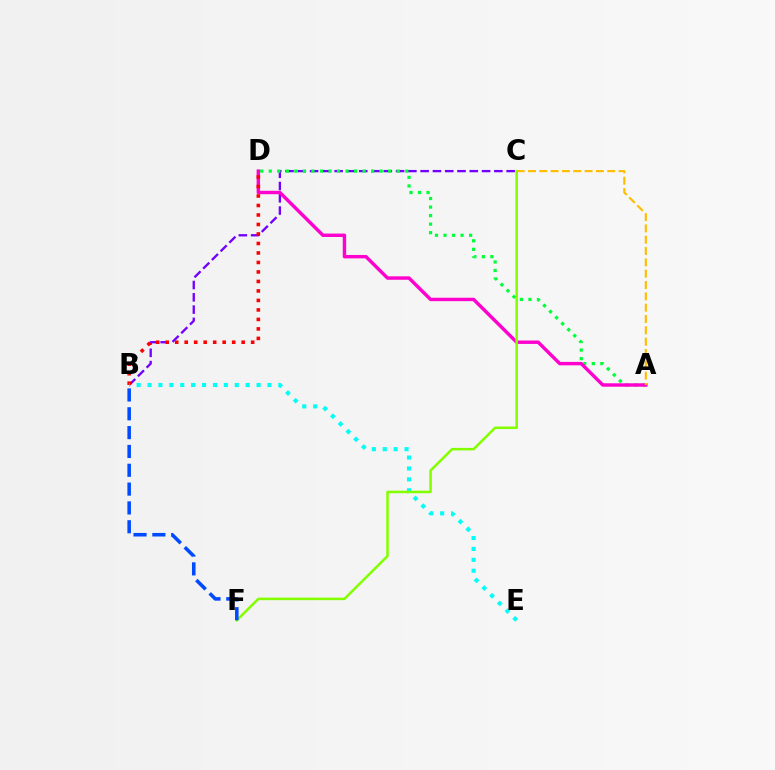{('B', 'C'): [{'color': '#7200ff', 'line_style': 'dashed', 'thickness': 1.67}], ('A', 'D'): [{'color': '#00ff39', 'line_style': 'dotted', 'thickness': 2.32}, {'color': '#ff00cf', 'line_style': 'solid', 'thickness': 2.46}], ('A', 'C'): [{'color': '#ffbd00', 'line_style': 'dashed', 'thickness': 1.54}], ('B', 'D'): [{'color': '#ff0000', 'line_style': 'dotted', 'thickness': 2.58}], ('B', 'E'): [{'color': '#00fff6', 'line_style': 'dotted', 'thickness': 2.96}], ('C', 'F'): [{'color': '#84ff00', 'line_style': 'solid', 'thickness': 1.82}], ('B', 'F'): [{'color': '#004bff', 'line_style': 'dashed', 'thickness': 2.56}]}